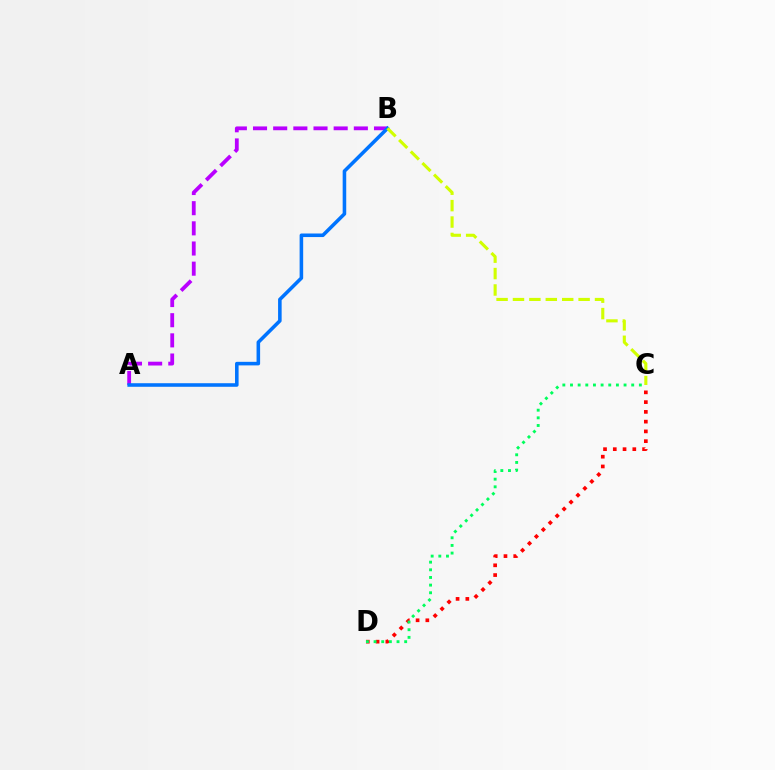{('C', 'D'): [{'color': '#ff0000', 'line_style': 'dotted', 'thickness': 2.65}, {'color': '#00ff5c', 'line_style': 'dotted', 'thickness': 2.08}], ('A', 'B'): [{'color': '#b900ff', 'line_style': 'dashed', 'thickness': 2.74}, {'color': '#0074ff', 'line_style': 'solid', 'thickness': 2.57}], ('B', 'C'): [{'color': '#d1ff00', 'line_style': 'dashed', 'thickness': 2.23}]}